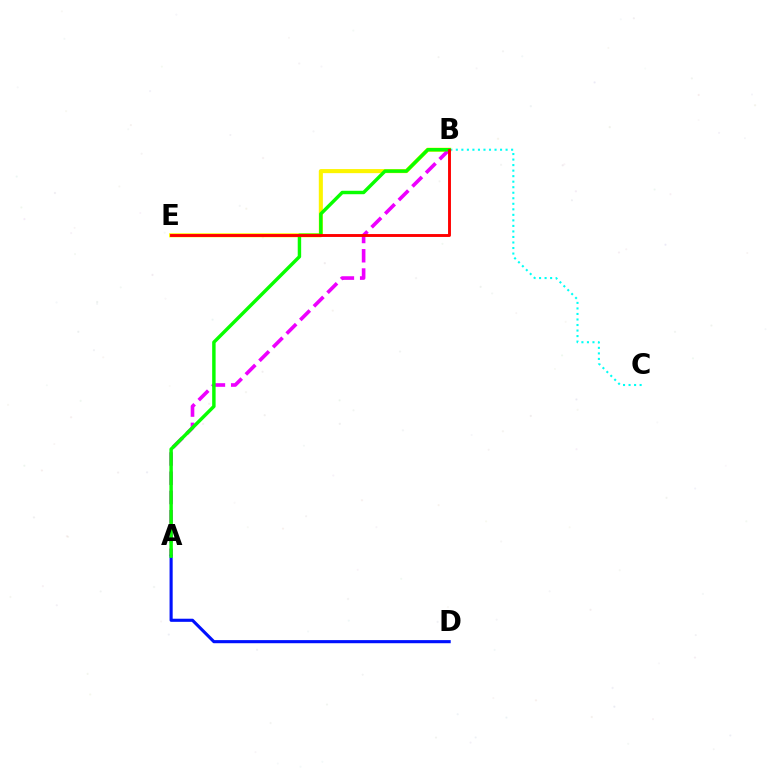{('B', 'C'): [{'color': '#00fff6', 'line_style': 'dotted', 'thickness': 1.5}], ('B', 'E'): [{'color': '#fcf500', 'line_style': 'solid', 'thickness': 2.93}, {'color': '#ff0000', 'line_style': 'solid', 'thickness': 2.09}], ('A', 'B'): [{'color': '#ee00ff', 'line_style': 'dashed', 'thickness': 2.62}, {'color': '#08ff00', 'line_style': 'solid', 'thickness': 2.48}], ('A', 'D'): [{'color': '#0010ff', 'line_style': 'solid', 'thickness': 2.24}]}